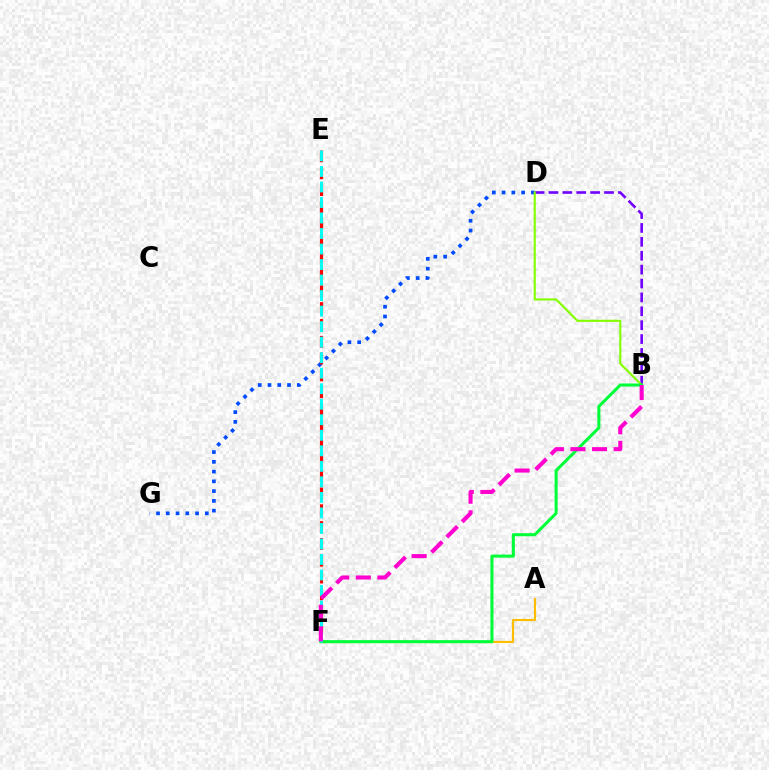{('B', 'D'): [{'color': '#7200ff', 'line_style': 'dashed', 'thickness': 1.89}, {'color': '#84ff00', 'line_style': 'solid', 'thickness': 1.53}], ('D', 'G'): [{'color': '#004bff', 'line_style': 'dotted', 'thickness': 2.65}], ('A', 'F'): [{'color': '#ffbd00', 'line_style': 'solid', 'thickness': 1.56}], ('E', 'F'): [{'color': '#ff0000', 'line_style': 'dashed', 'thickness': 2.29}, {'color': '#00fff6', 'line_style': 'dashed', 'thickness': 2.11}], ('B', 'F'): [{'color': '#00ff39', 'line_style': 'solid', 'thickness': 2.2}, {'color': '#ff00cf', 'line_style': 'dashed', 'thickness': 2.93}]}